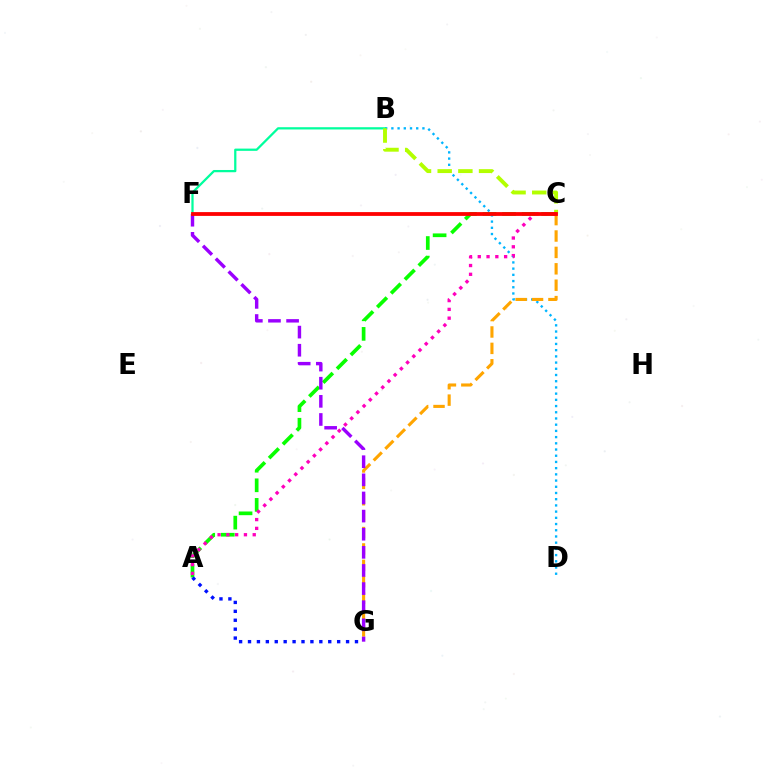{('A', 'C'): [{'color': '#08ff00', 'line_style': 'dashed', 'thickness': 2.66}, {'color': '#ff00bd', 'line_style': 'dotted', 'thickness': 2.39}], ('B', 'D'): [{'color': '#00b5ff', 'line_style': 'dotted', 'thickness': 1.69}], ('B', 'F'): [{'color': '#00ff9d', 'line_style': 'solid', 'thickness': 1.62}], ('C', 'G'): [{'color': '#ffa500', 'line_style': 'dashed', 'thickness': 2.23}], ('B', 'C'): [{'color': '#b3ff00', 'line_style': 'dashed', 'thickness': 2.81}], ('F', 'G'): [{'color': '#9b00ff', 'line_style': 'dashed', 'thickness': 2.46}], ('A', 'G'): [{'color': '#0010ff', 'line_style': 'dotted', 'thickness': 2.42}], ('C', 'F'): [{'color': '#ff0000', 'line_style': 'solid', 'thickness': 2.73}]}